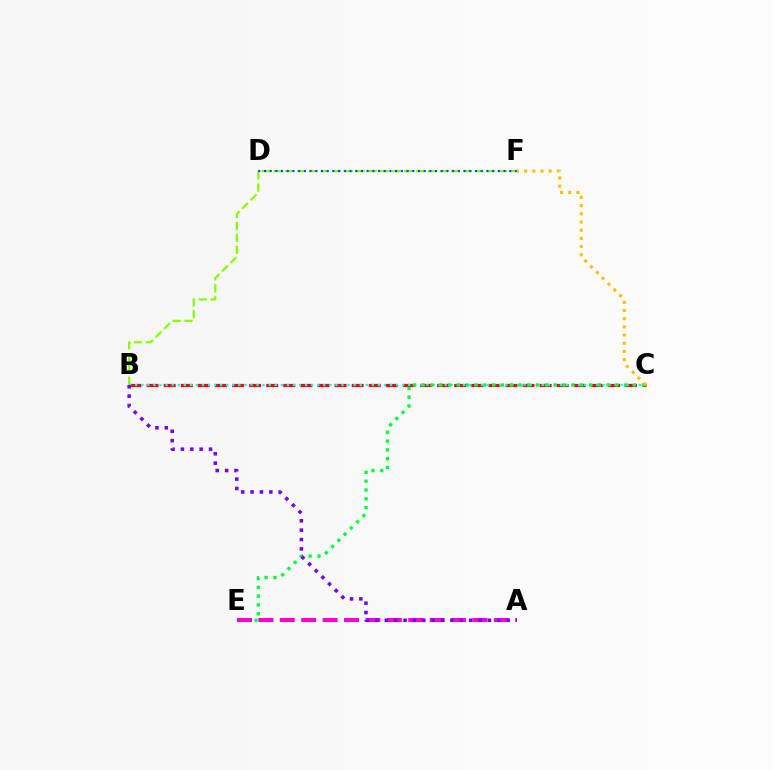{('B', 'C'): [{'color': '#ff0000', 'line_style': 'dashed', 'thickness': 2.32}, {'color': '#00fff6', 'line_style': 'dotted', 'thickness': 1.65}], ('B', 'F'): [{'color': '#84ff00', 'line_style': 'dashed', 'thickness': 1.61}], ('C', 'E'): [{'color': '#00ff39', 'line_style': 'dotted', 'thickness': 2.39}], ('D', 'F'): [{'color': '#004bff', 'line_style': 'dotted', 'thickness': 1.55}], ('A', 'E'): [{'color': '#ff00cf', 'line_style': 'dashed', 'thickness': 2.91}], ('A', 'B'): [{'color': '#7200ff', 'line_style': 'dotted', 'thickness': 2.55}], ('C', 'F'): [{'color': '#ffbd00', 'line_style': 'dotted', 'thickness': 2.23}]}